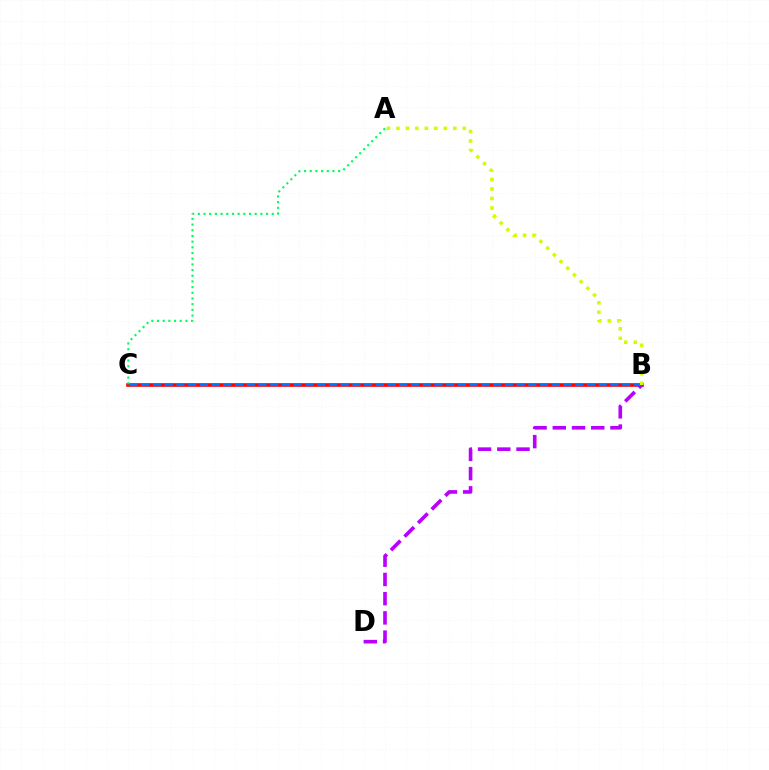{('B', 'C'): [{'color': '#ff0000', 'line_style': 'solid', 'thickness': 2.61}, {'color': '#0074ff', 'line_style': 'dashed', 'thickness': 1.59}], ('B', 'D'): [{'color': '#b900ff', 'line_style': 'dashed', 'thickness': 2.61}], ('A', 'C'): [{'color': '#00ff5c', 'line_style': 'dotted', 'thickness': 1.54}], ('A', 'B'): [{'color': '#d1ff00', 'line_style': 'dotted', 'thickness': 2.58}]}